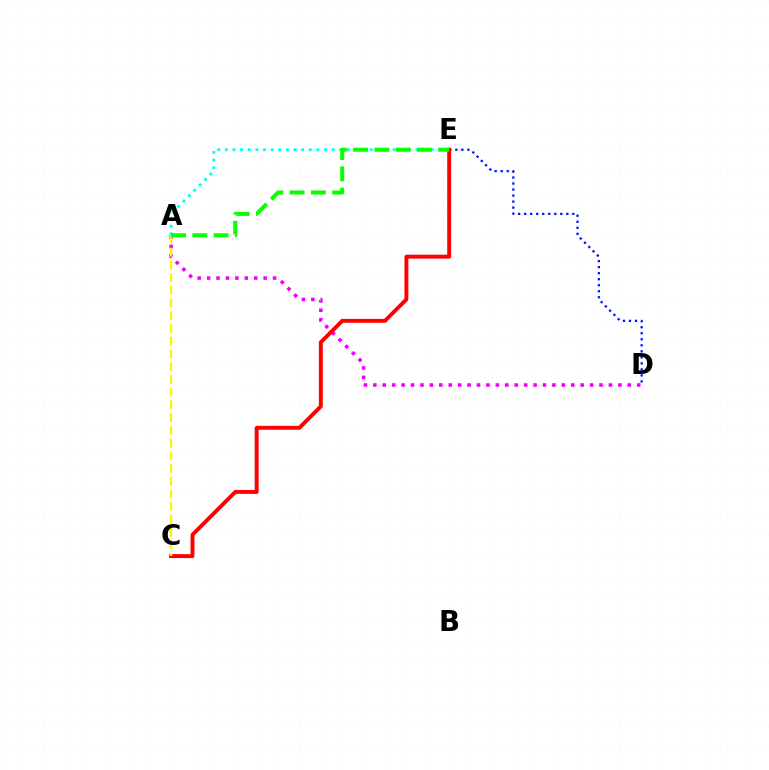{('A', 'D'): [{'color': '#ee00ff', 'line_style': 'dotted', 'thickness': 2.56}], ('D', 'E'): [{'color': '#0010ff', 'line_style': 'dotted', 'thickness': 1.64}], ('A', 'E'): [{'color': '#00fff6', 'line_style': 'dotted', 'thickness': 2.07}, {'color': '#08ff00', 'line_style': 'dashed', 'thickness': 2.89}], ('C', 'E'): [{'color': '#ff0000', 'line_style': 'solid', 'thickness': 2.82}], ('A', 'C'): [{'color': '#fcf500', 'line_style': 'dashed', 'thickness': 1.73}]}